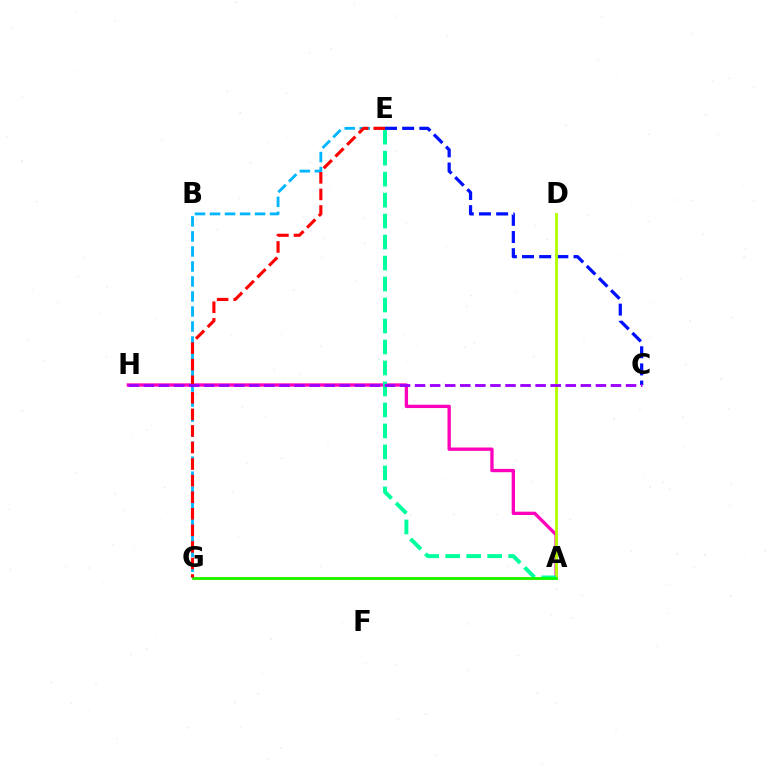{('C', 'E'): [{'color': '#0010ff', 'line_style': 'dashed', 'thickness': 2.33}], ('A', 'H'): [{'color': '#ff00bd', 'line_style': 'solid', 'thickness': 2.39}], ('A', 'G'): [{'color': '#ffa500', 'line_style': 'solid', 'thickness': 2.03}, {'color': '#08ff00', 'line_style': 'solid', 'thickness': 1.84}], ('A', 'D'): [{'color': '#b3ff00', 'line_style': 'solid', 'thickness': 2.04}], ('E', 'G'): [{'color': '#00b5ff', 'line_style': 'dashed', 'thickness': 2.04}, {'color': '#ff0000', 'line_style': 'dashed', 'thickness': 2.25}], ('A', 'E'): [{'color': '#00ff9d', 'line_style': 'dashed', 'thickness': 2.85}], ('C', 'H'): [{'color': '#9b00ff', 'line_style': 'dashed', 'thickness': 2.05}]}